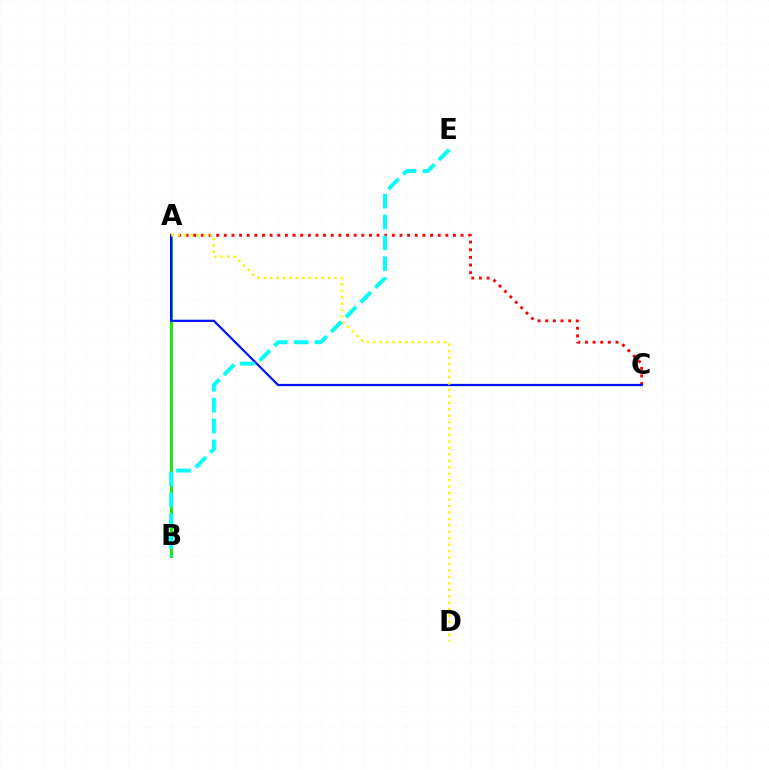{('A', 'C'): [{'color': '#ff0000', 'line_style': 'dotted', 'thickness': 2.08}, {'color': '#0010ff', 'line_style': 'solid', 'thickness': 1.61}], ('A', 'B'): [{'color': '#ee00ff', 'line_style': 'solid', 'thickness': 2.15}, {'color': '#08ff00', 'line_style': 'solid', 'thickness': 1.97}], ('A', 'D'): [{'color': '#fcf500', 'line_style': 'dotted', 'thickness': 1.75}], ('B', 'E'): [{'color': '#00fff6', 'line_style': 'dashed', 'thickness': 2.83}]}